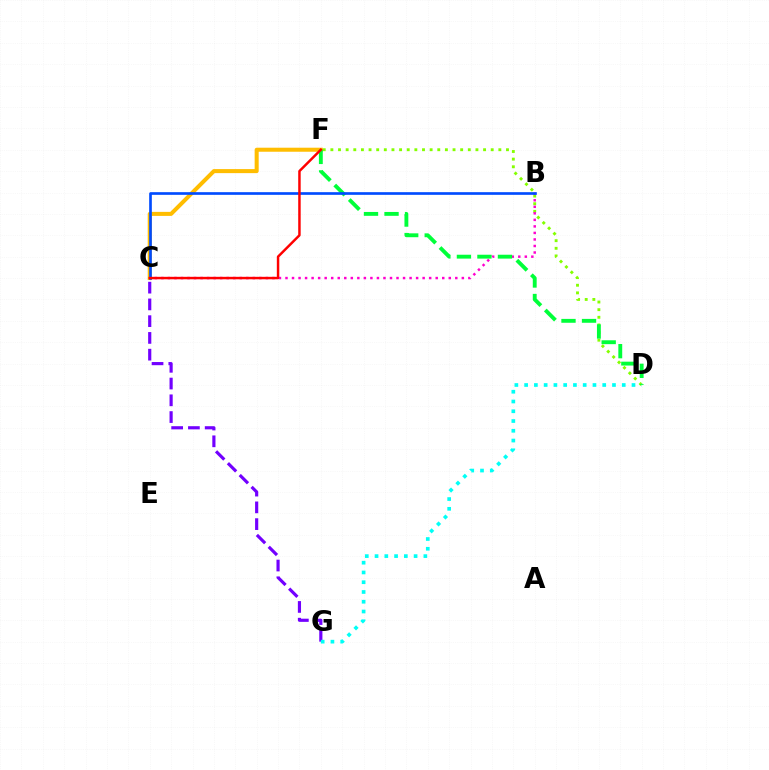{('C', 'F'): [{'color': '#ffbd00', 'line_style': 'solid', 'thickness': 2.9}, {'color': '#ff0000', 'line_style': 'solid', 'thickness': 1.78}], ('D', 'F'): [{'color': '#84ff00', 'line_style': 'dotted', 'thickness': 2.07}, {'color': '#00ff39', 'line_style': 'dashed', 'thickness': 2.79}], ('C', 'G'): [{'color': '#7200ff', 'line_style': 'dashed', 'thickness': 2.28}], ('B', 'C'): [{'color': '#ff00cf', 'line_style': 'dotted', 'thickness': 1.77}, {'color': '#004bff', 'line_style': 'solid', 'thickness': 1.92}], ('D', 'G'): [{'color': '#00fff6', 'line_style': 'dotted', 'thickness': 2.65}]}